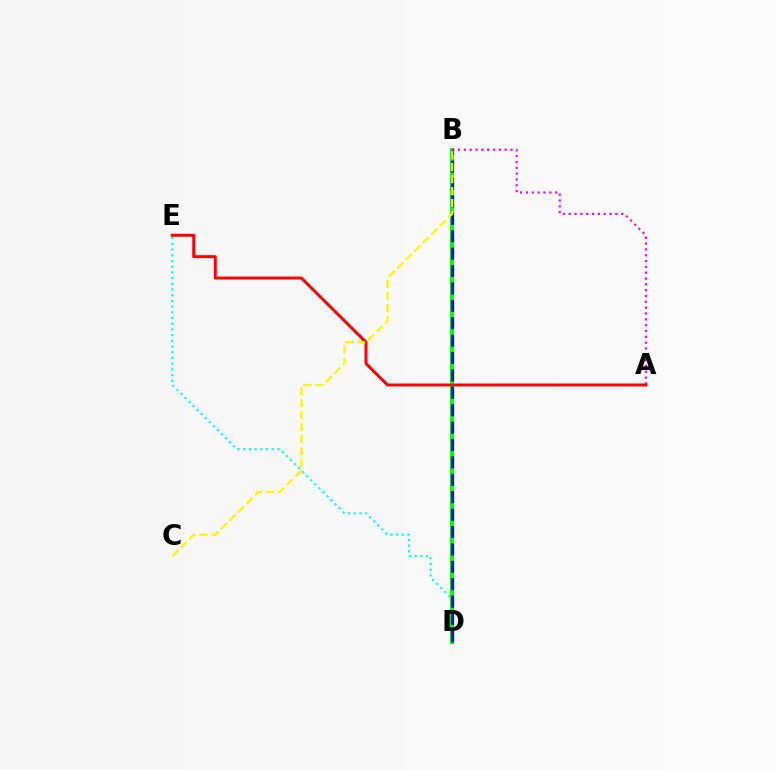{('D', 'E'): [{'color': '#00fff6', 'line_style': 'dotted', 'thickness': 1.55}], ('B', 'D'): [{'color': '#08ff00', 'line_style': 'solid', 'thickness': 2.93}, {'color': '#0010ff', 'line_style': 'dashed', 'thickness': 2.36}], ('A', 'B'): [{'color': '#ee00ff', 'line_style': 'dotted', 'thickness': 1.58}], ('A', 'E'): [{'color': '#ff0000', 'line_style': 'solid', 'thickness': 2.13}], ('B', 'C'): [{'color': '#fcf500', 'line_style': 'dashed', 'thickness': 1.63}]}